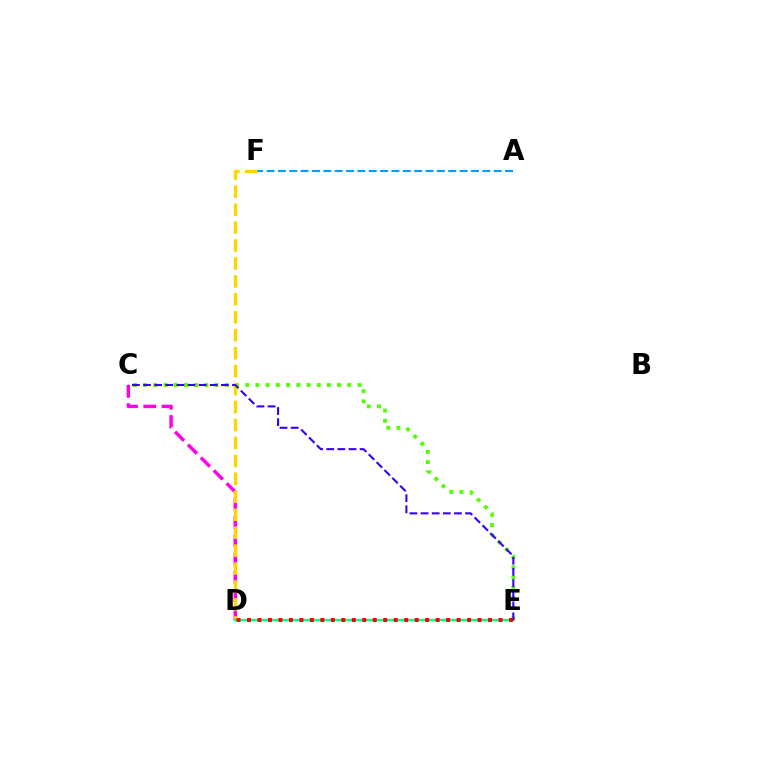{('C', 'E'): [{'color': '#4fff00', 'line_style': 'dotted', 'thickness': 2.77}, {'color': '#3700ff', 'line_style': 'dashed', 'thickness': 1.51}], ('C', 'D'): [{'color': '#ff00ed', 'line_style': 'dashed', 'thickness': 2.48}], ('A', 'F'): [{'color': '#009eff', 'line_style': 'dashed', 'thickness': 1.54}], ('D', 'F'): [{'color': '#ffd500', 'line_style': 'dashed', 'thickness': 2.44}], ('D', 'E'): [{'color': '#00ff86', 'line_style': 'solid', 'thickness': 1.73}, {'color': '#ff0000', 'line_style': 'dotted', 'thickness': 2.85}]}